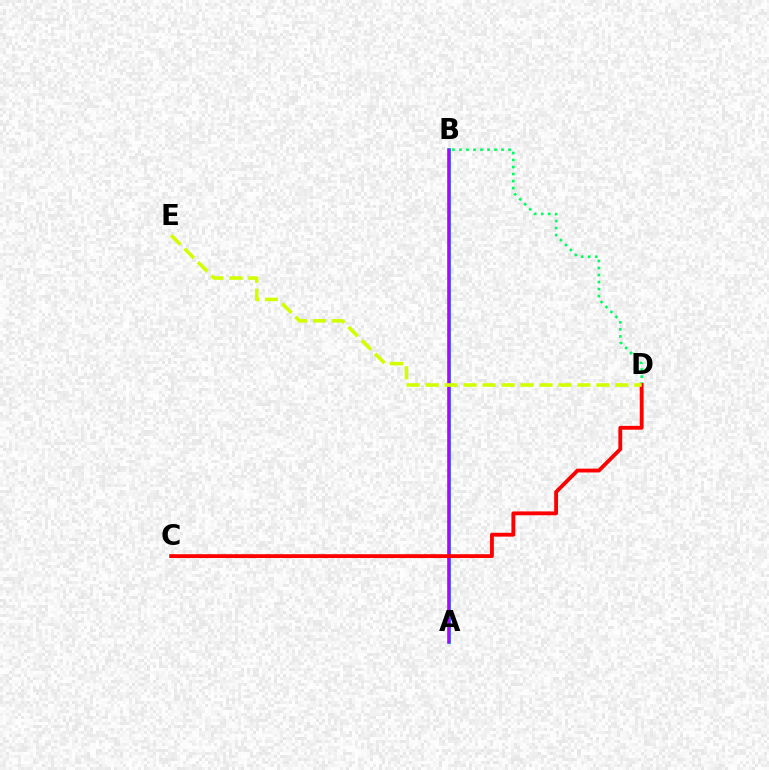{('A', 'B'): [{'color': '#0074ff', 'line_style': 'solid', 'thickness': 2.63}, {'color': '#b900ff', 'line_style': 'solid', 'thickness': 1.77}], ('B', 'D'): [{'color': '#00ff5c', 'line_style': 'dotted', 'thickness': 1.91}], ('C', 'D'): [{'color': '#ff0000', 'line_style': 'solid', 'thickness': 2.76}], ('D', 'E'): [{'color': '#d1ff00', 'line_style': 'dashed', 'thickness': 2.58}]}